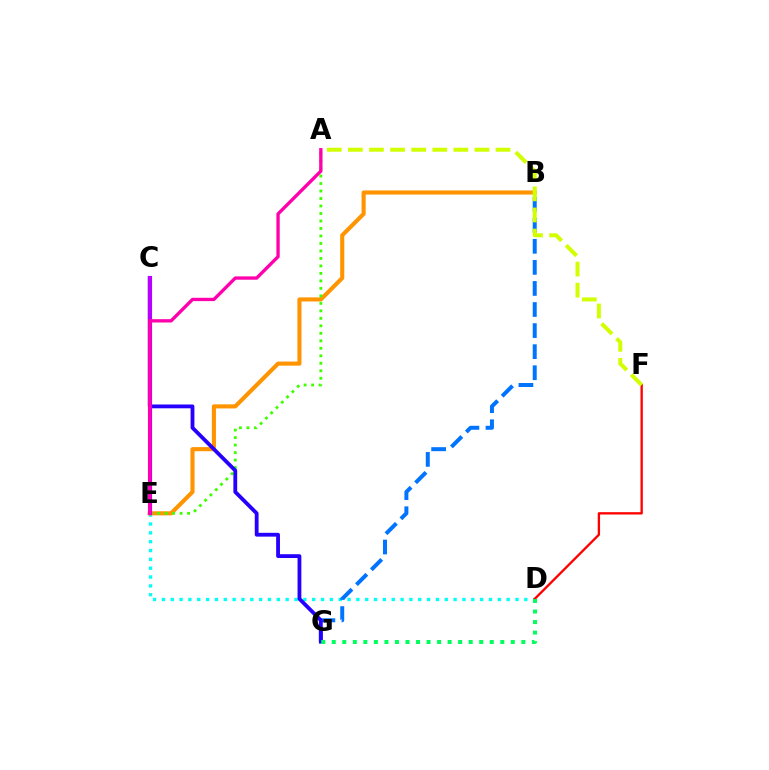{('D', 'E'): [{'color': '#00fff6', 'line_style': 'dotted', 'thickness': 2.4}], ('B', 'E'): [{'color': '#ff9400', 'line_style': 'solid', 'thickness': 2.95}], ('A', 'E'): [{'color': '#3dff00', 'line_style': 'dotted', 'thickness': 2.03}, {'color': '#ff00ac', 'line_style': 'solid', 'thickness': 2.39}], ('B', 'G'): [{'color': '#0074ff', 'line_style': 'dashed', 'thickness': 2.86}], ('C', 'G'): [{'color': '#2500ff', 'line_style': 'solid', 'thickness': 2.74}], ('C', 'E'): [{'color': '#b900ff', 'line_style': 'solid', 'thickness': 2.98}], ('D', 'F'): [{'color': '#ff0000', 'line_style': 'solid', 'thickness': 1.68}], ('D', 'G'): [{'color': '#00ff5c', 'line_style': 'dotted', 'thickness': 2.86}], ('A', 'F'): [{'color': '#d1ff00', 'line_style': 'dashed', 'thickness': 2.87}]}